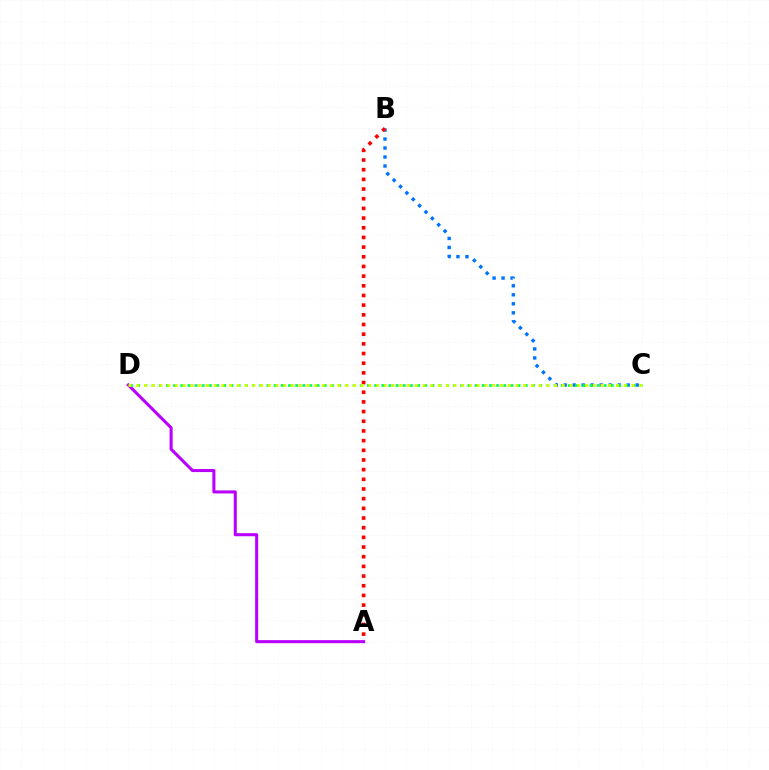{('A', 'D'): [{'color': '#b900ff', 'line_style': 'solid', 'thickness': 2.2}], ('B', 'C'): [{'color': '#0074ff', 'line_style': 'dotted', 'thickness': 2.45}], ('A', 'B'): [{'color': '#ff0000', 'line_style': 'dotted', 'thickness': 2.63}], ('C', 'D'): [{'color': '#00ff5c', 'line_style': 'dotted', 'thickness': 1.95}, {'color': '#d1ff00', 'line_style': 'dotted', 'thickness': 2.1}]}